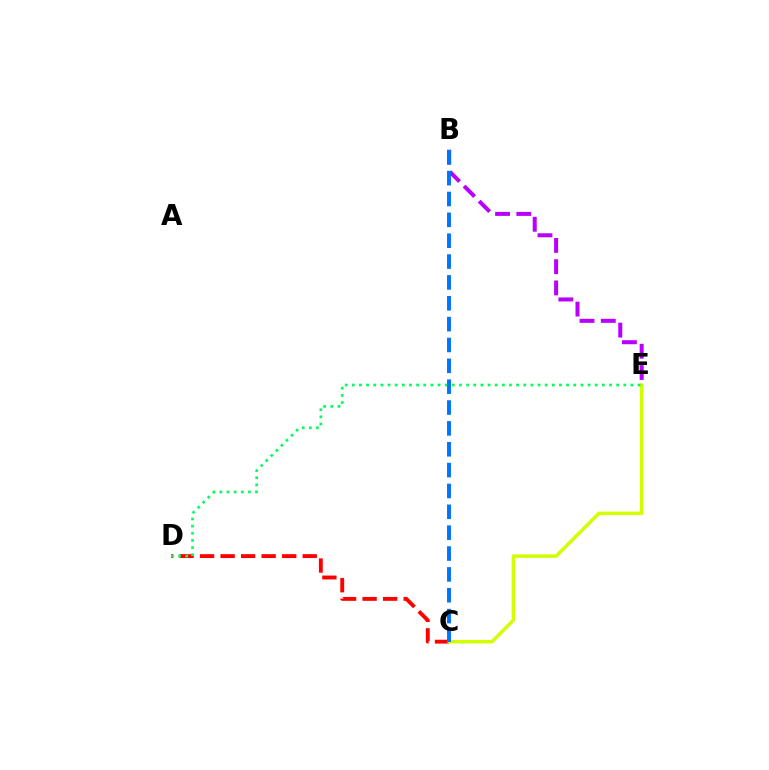{('B', 'E'): [{'color': '#b900ff', 'line_style': 'dashed', 'thickness': 2.89}], ('C', 'D'): [{'color': '#ff0000', 'line_style': 'dashed', 'thickness': 2.79}], ('C', 'E'): [{'color': '#d1ff00', 'line_style': 'solid', 'thickness': 2.49}], ('D', 'E'): [{'color': '#00ff5c', 'line_style': 'dotted', 'thickness': 1.94}], ('B', 'C'): [{'color': '#0074ff', 'line_style': 'dashed', 'thickness': 2.83}]}